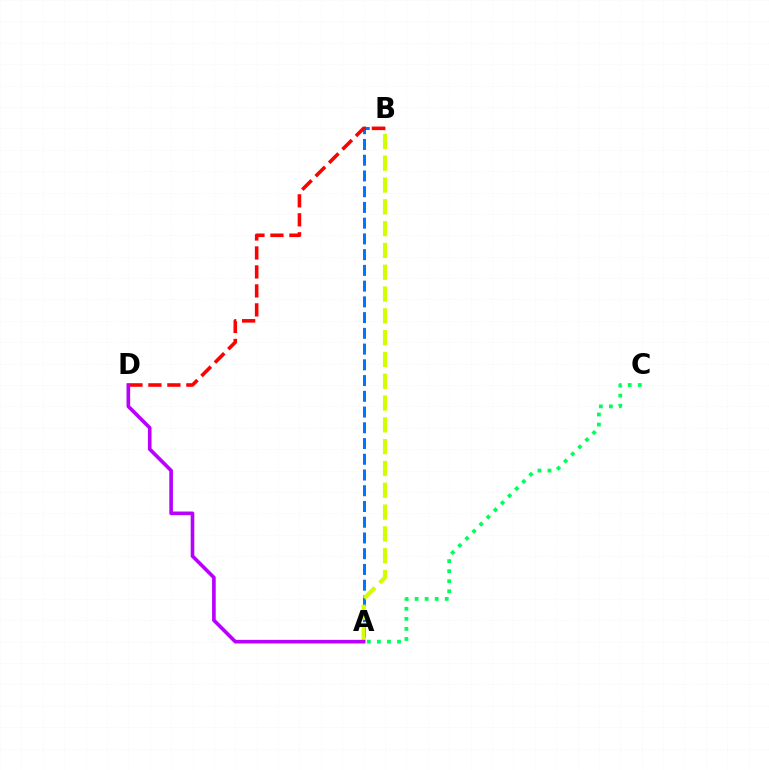{('A', 'B'): [{'color': '#0074ff', 'line_style': 'dashed', 'thickness': 2.14}, {'color': '#d1ff00', 'line_style': 'dashed', 'thickness': 2.96}], ('B', 'D'): [{'color': '#ff0000', 'line_style': 'dashed', 'thickness': 2.58}], ('A', 'D'): [{'color': '#b900ff', 'line_style': 'solid', 'thickness': 2.61}], ('A', 'C'): [{'color': '#00ff5c', 'line_style': 'dotted', 'thickness': 2.73}]}